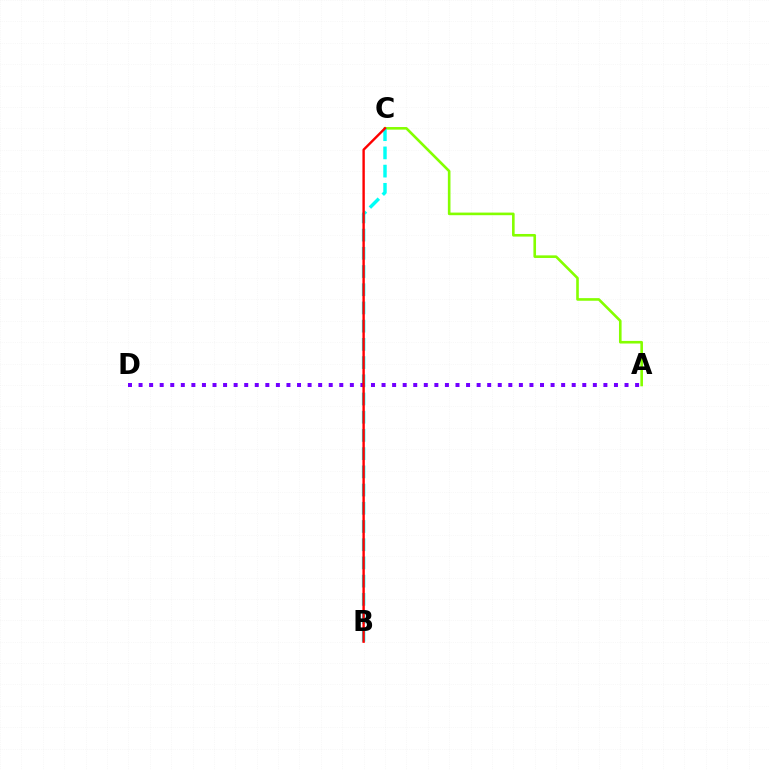{('A', 'C'): [{'color': '#84ff00', 'line_style': 'solid', 'thickness': 1.88}], ('B', 'C'): [{'color': '#00fff6', 'line_style': 'dashed', 'thickness': 2.47}, {'color': '#ff0000', 'line_style': 'solid', 'thickness': 1.73}], ('A', 'D'): [{'color': '#7200ff', 'line_style': 'dotted', 'thickness': 2.87}]}